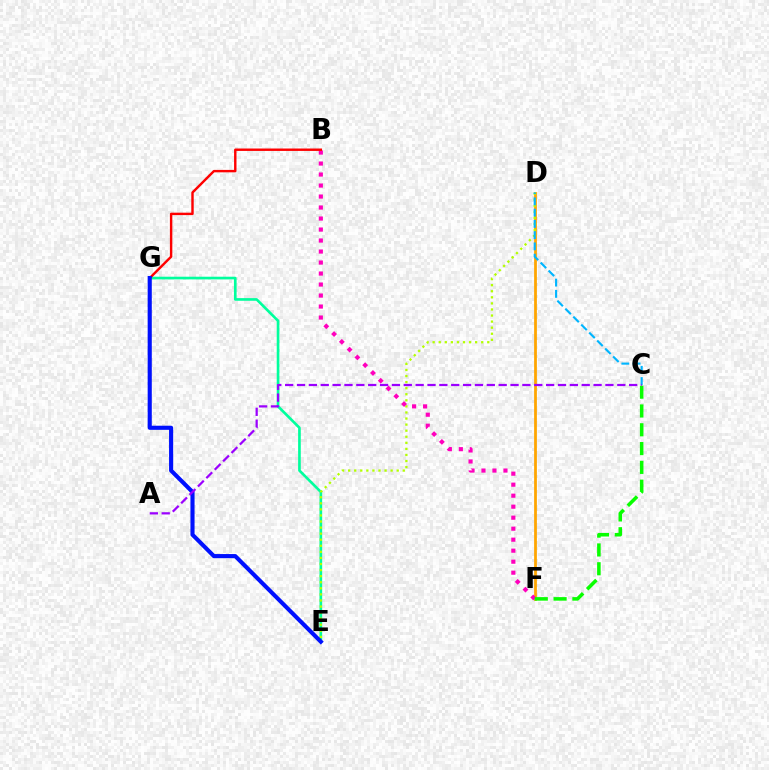{('D', 'F'): [{'color': '#ffa500', 'line_style': 'solid', 'thickness': 1.99}], ('E', 'G'): [{'color': '#00ff9d', 'line_style': 'solid', 'thickness': 1.92}, {'color': '#0010ff', 'line_style': 'solid', 'thickness': 2.96}], ('D', 'E'): [{'color': '#b3ff00', 'line_style': 'dotted', 'thickness': 1.65}], ('B', 'F'): [{'color': '#ff00bd', 'line_style': 'dotted', 'thickness': 2.99}], ('C', 'F'): [{'color': '#08ff00', 'line_style': 'dashed', 'thickness': 2.55}], ('B', 'G'): [{'color': '#ff0000', 'line_style': 'solid', 'thickness': 1.74}], ('C', 'D'): [{'color': '#00b5ff', 'line_style': 'dashed', 'thickness': 1.53}], ('A', 'C'): [{'color': '#9b00ff', 'line_style': 'dashed', 'thickness': 1.61}]}